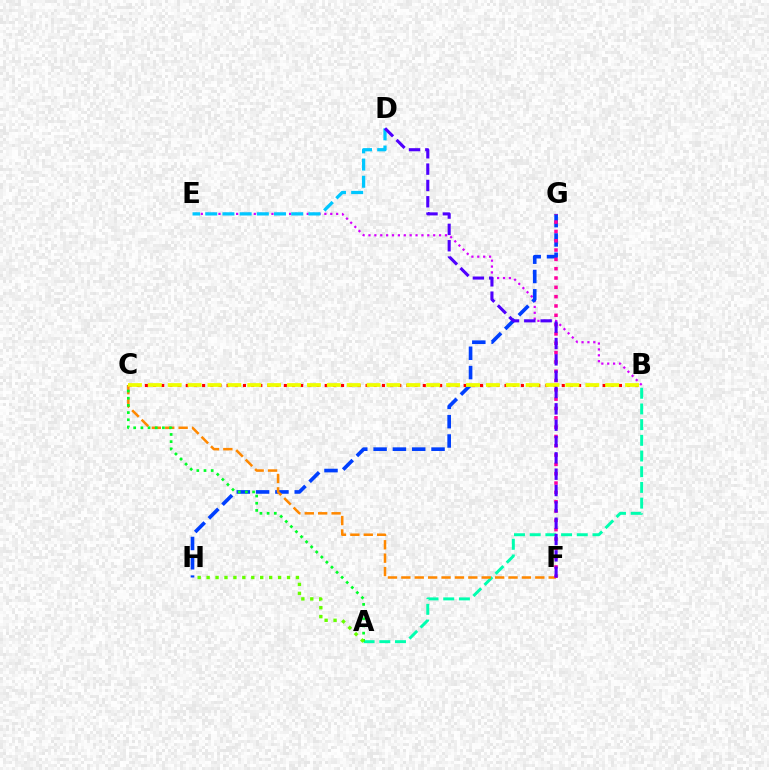{('B', 'E'): [{'color': '#d600ff', 'line_style': 'dotted', 'thickness': 1.6}], ('A', 'B'): [{'color': '#00ffaf', 'line_style': 'dashed', 'thickness': 2.13}], ('G', 'H'): [{'color': '#003fff', 'line_style': 'dashed', 'thickness': 2.62}], ('C', 'F'): [{'color': '#ff8800', 'line_style': 'dashed', 'thickness': 1.82}], ('A', 'C'): [{'color': '#00ff27', 'line_style': 'dotted', 'thickness': 1.95}], ('F', 'G'): [{'color': '#ff00a0', 'line_style': 'dotted', 'thickness': 2.53}], ('B', 'C'): [{'color': '#ff0000', 'line_style': 'dotted', 'thickness': 2.22}, {'color': '#eeff00', 'line_style': 'dashed', 'thickness': 2.7}], ('D', 'E'): [{'color': '#00c7ff', 'line_style': 'dashed', 'thickness': 2.34}], ('A', 'H'): [{'color': '#66ff00', 'line_style': 'dotted', 'thickness': 2.43}], ('D', 'F'): [{'color': '#4f00ff', 'line_style': 'dashed', 'thickness': 2.22}]}